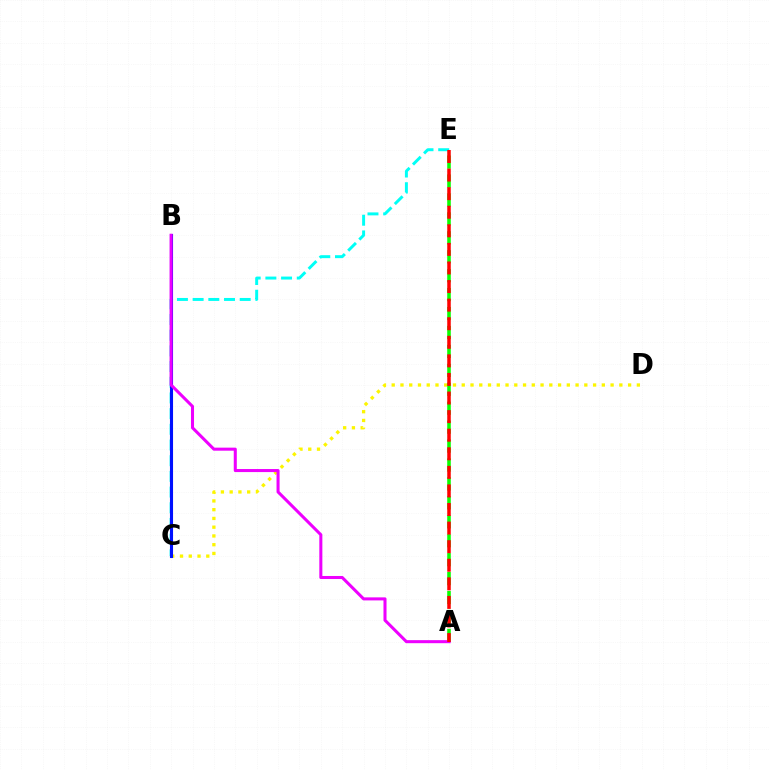{('C', 'E'): [{'color': '#00fff6', 'line_style': 'dashed', 'thickness': 2.13}], ('C', 'D'): [{'color': '#fcf500', 'line_style': 'dotted', 'thickness': 2.38}], ('A', 'E'): [{'color': '#08ff00', 'line_style': 'dashed', 'thickness': 2.57}, {'color': '#ff0000', 'line_style': 'dashed', 'thickness': 2.52}], ('B', 'C'): [{'color': '#0010ff', 'line_style': 'solid', 'thickness': 2.22}], ('A', 'B'): [{'color': '#ee00ff', 'line_style': 'solid', 'thickness': 2.19}]}